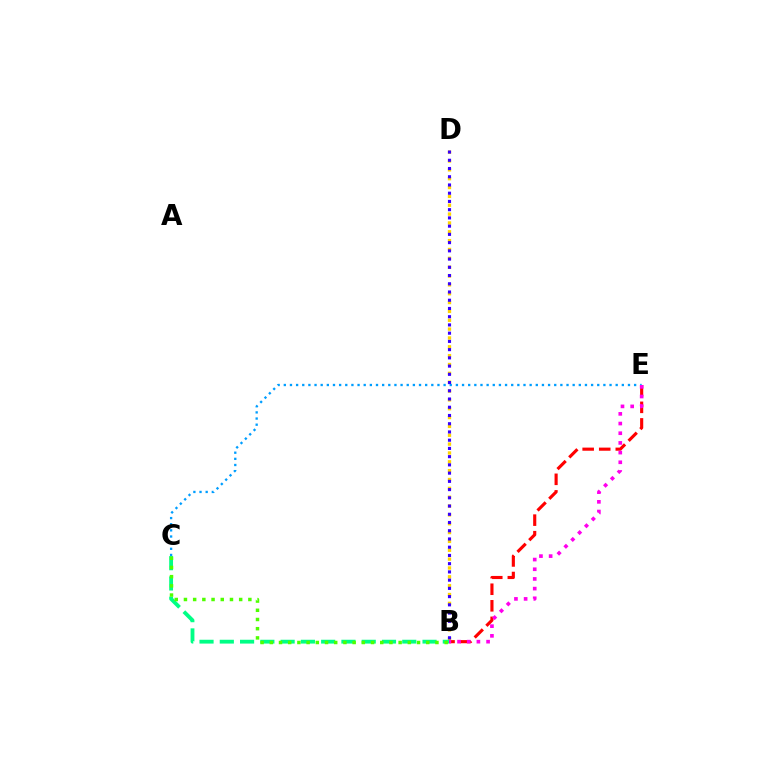{('C', 'E'): [{'color': '#009eff', 'line_style': 'dotted', 'thickness': 1.67}], ('B', 'E'): [{'color': '#ff0000', 'line_style': 'dashed', 'thickness': 2.25}, {'color': '#ff00ed', 'line_style': 'dotted', 'thickness': 2.63}], ('B', 'D'): [{'color': '#ffd500', 'line_style': 'dotted', 'thickness': 2.4}, {'color': '#3700ff', 'line_style': 'dotted', 'thickness': 2.24}], ('B', 'C'): [{'color': '#00ff86', 'line_style': 'dashed', 'thickness': 2.75}, {'color': '#4fff00', 'line_style': 'dotted', 'thickness': 2.5}]}